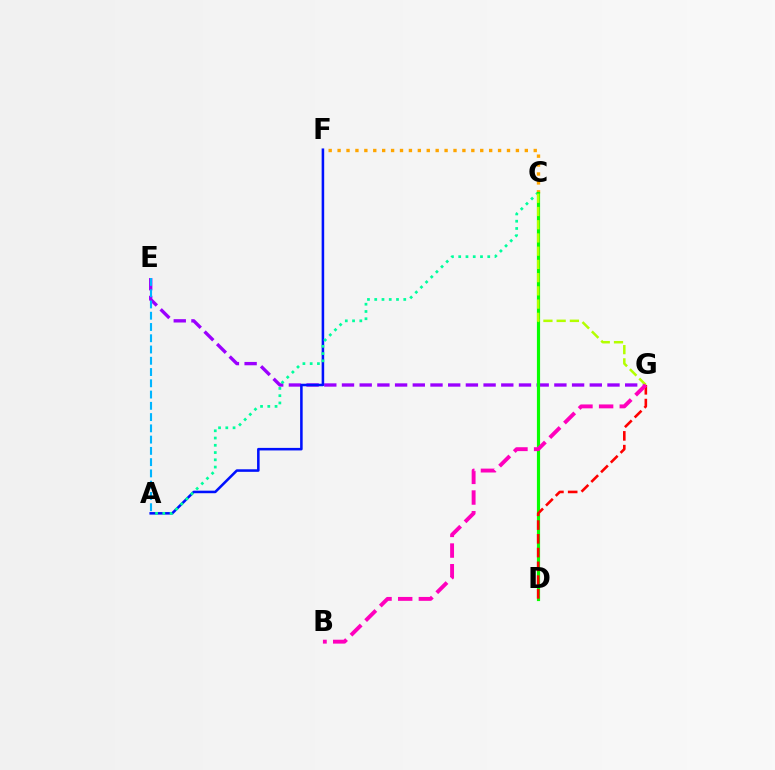{('E', 'G'): [{'color': '#9b00ff', 'line_style': 'dashed', 'thickness': 2.4}], ('A', 'F'): [{'color': '#0010ff', 'line_style': 'solid', 'thickness': 1.84}], ('A', 'C'): [{'color': '#00ff9d', 'line_style': 'dotted', 'thickness': 1.97}], ('C', 'F'): [{'color': '#ffa500', 'line_style': 'dotted', 'thickness': 2.42}], ('C', 'D'): [{'color': '#08ff00', 'line_style': 'solid', 'thickness': 2.28}], ('A', 'E'): [{'color': '#00b5ff', 'line_style': 'dashed', 'thickness': 1.53}], ('D', 'G'): [{'color': '#ff0000', 'line_style': 'dashed', 'thickness': 1.87}], ('C', 'G'): [{'color': '#b3ff00', 'line_style': 'dashed', 'thickness': 1.8}], ('B', 'G'): [{'color': '#ff00bd', 'line_style': 'dashed', 'thickness': 2.81}]}